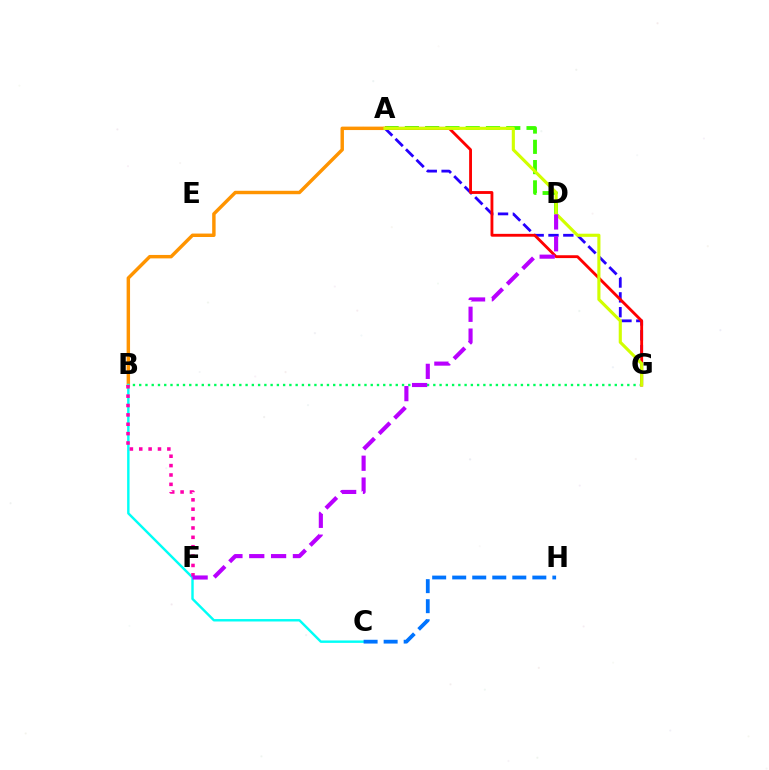{('A', 'G'): [{'color': '#2500ff', 'line_style': 'dashed', 'thickness': 2.01}, {'color': '#ff0000', 'line_style': 'solid', 'thickness': 2.05}, {'color': '#d1ff00', 'line_style': 'solid', 'thickness': 2.25}], ('B', 'G'): [{'color': '#00ff5c', 'line_style': 'dotted', 'thickness': 1.7}], ('A', 'D'): [{'color': '#3dff00', 'line_style': 'dashed', 'thickness': 2.75}], ('A', 'B'): [{'color': '#ff9400', 'line_style': 'solid', 'thickness': 2.48}], ('B', 'C'): [{'color': '#00fff6', 'line_style': 'solid', 'thickness': 1.75}], ('B', 'F'): [{'color': '#ff00ac', 'line_style': 'dotted', 'thickness': 2.55}], ('C', 'H'): [{'color': '#0074ff', 'line_style': 'dashed', 'thickness': 2.72}], ('D', 'F'): [{'color': '#b900ff', 'line_style': 'dashed', 'thickness': 2.97}]}